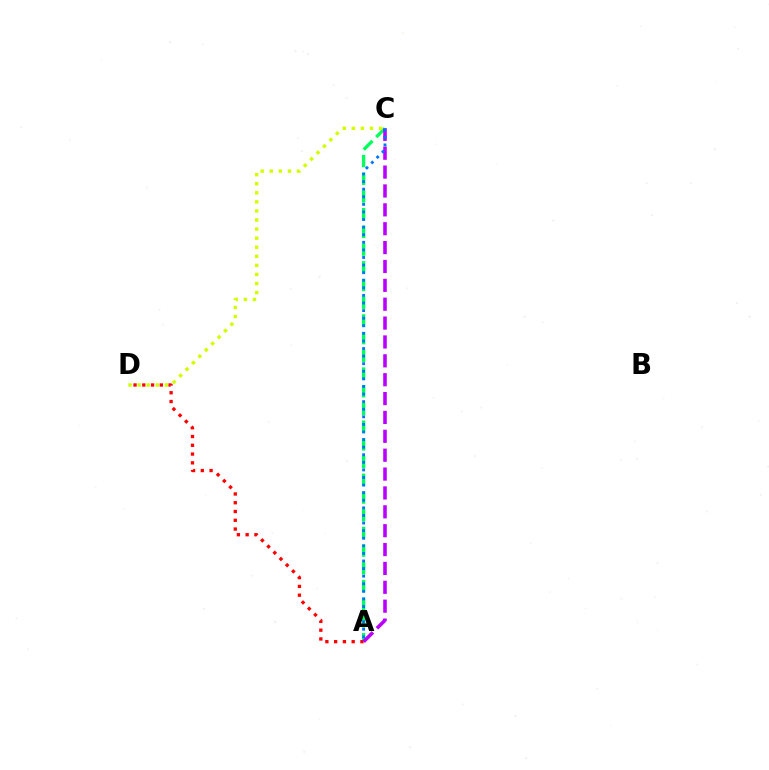{('A', 'C'): [{'color': '#00ff5c', 'line_style': 'dashed', 'thickness': 2.41}, {'color': '#b900ff', 'line_style': 'dashed', 'thickness': 2.56}, {'color': '#0074ff', 'line_style': 'dotted', 'thickness': 2.06}], ('C', 'D'): [{'color': '#d1ff00', 'line_style': 'dotted', 'thickness': 2.46}], ('A', 'D'): [{'color': '#ff0000', 'line_style': 'dotted', 'thickness': 2.38}]}